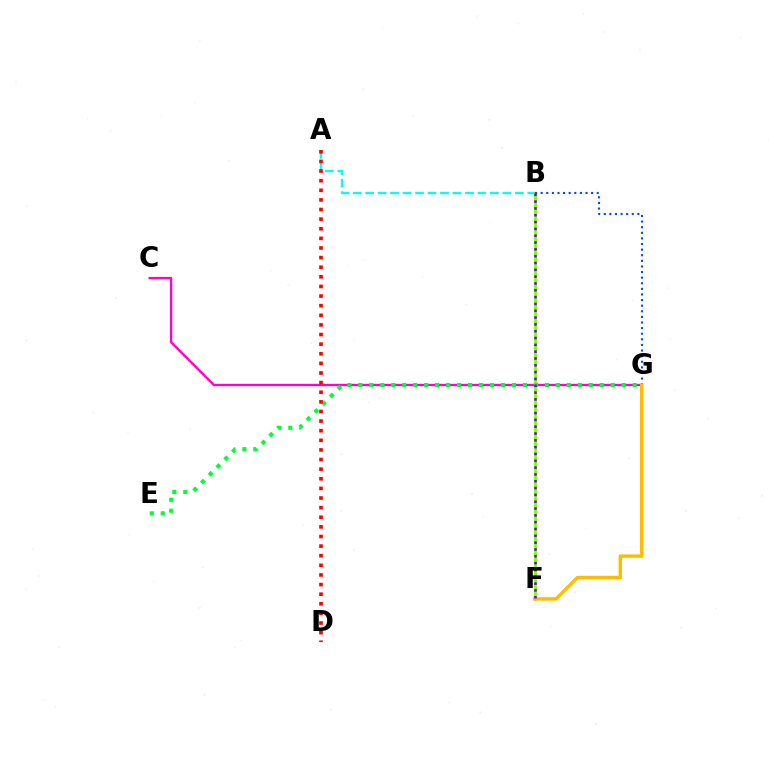{('C', 'G'): [{'color': '#ff00cf', 'line_style': 'solid', 'thickness': 1.68}], ('A', 'B'): [{'color': '#00fff6', 'line_style': 'dashed', 'thickness': 1.69}], ('B', 'F'): [{'color': '#84ff00', 'line_style': 'solid', 'thickness': 2.09}, {'color': '#7200ff', 'line_style': 'dotted', 'thickness': 1.85}], ('E', 'G'): [{'color': '#00ff39', 'line_style': 'dotted', 'thickness': 2.98}], ('B', 'G'): [{'color': '#004bff', 'line_style': 'dotted', 'thickness': 1.52}], ('F', 'G'): [{'color': '#ffbd00', 'line_style': 'solid', 'thickness': 2.47}], ('A', 'D'): [{'color': '#ff0000', 'line_style': 'dotted', 'thickness': 2.61}]}